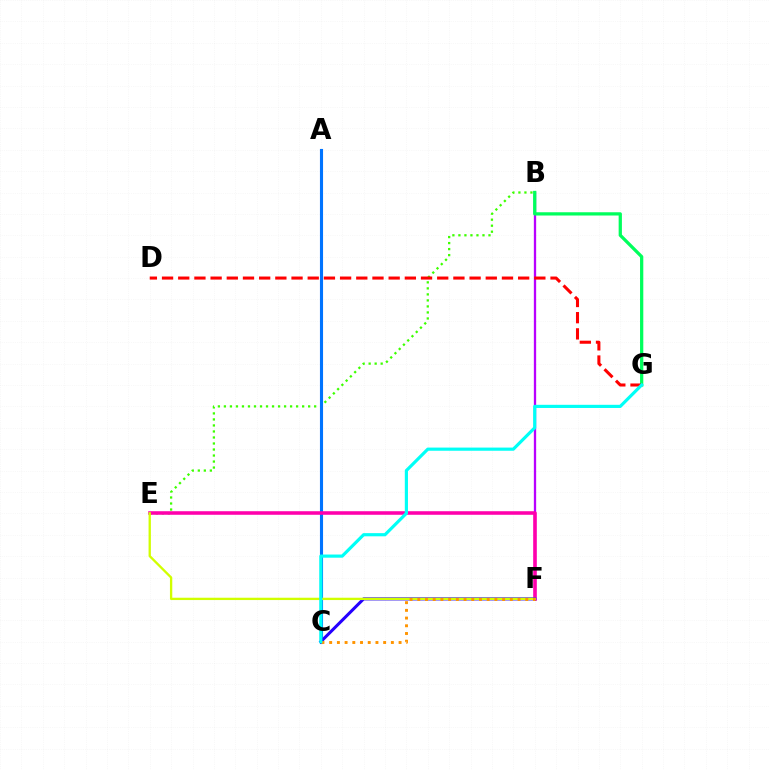{('B', 'F'): [{'color': '#b900ff', 'line_style': 'solid', 'thickness': 1.66}], ('B', 'G'): [{'color': '#00ff5c', 'line_style': 'solid', 'thickness': 2.35}], ('B', 'E'): [{'color': '#3dff00', 'line_style': 'dotted', 'thickness': 1.63}], ('A', 'C'): [{'color': '#0074ff', 'line_style': 'solid', 'thickness': 2.23}], ('E', 'F'): [{'color': '#ff00ac', 'line_style': 'solid', 'thickness': 2.57}, {'color': '#d1ff00', 'line_style': 'solid', 'thickness': 1.67}], ('D', 'G'): [{'color': '#ff0000', 'line_style': 'dashed', 'thickness': 2.2}], ('C', 'F'): [{'color': '#2500ff', 'line_style': 'solid', 'thickness': 2.2}, {'color': '#ff9400', 'line_style': 'dotted', 'thickness': 2.1}], ('C', 'G'): [{'color': '#00fff6', 'line_style': 'solid', 'thickness': 2.28}]}